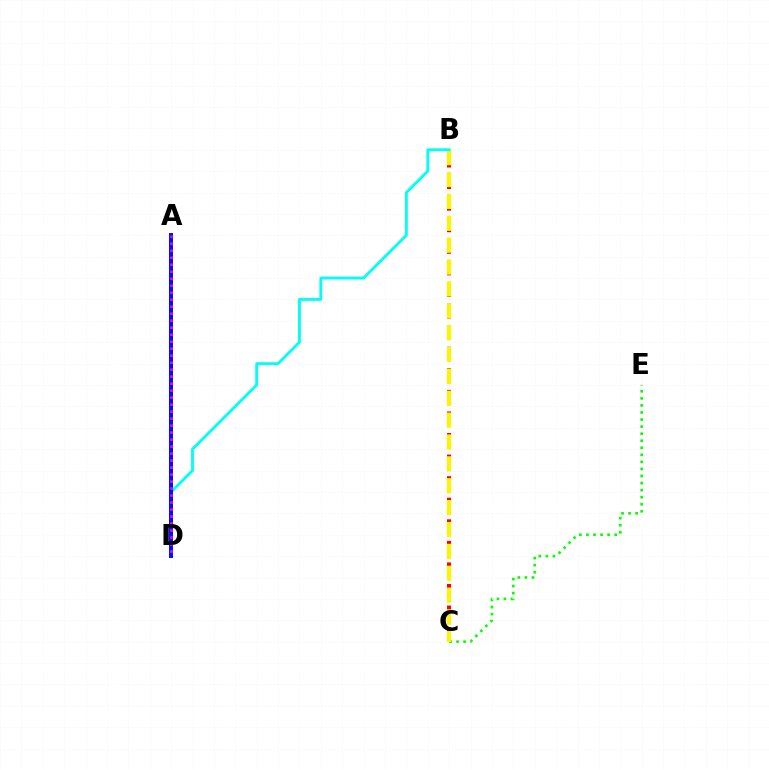{('B', 'C'): [{'color': '#ff0000', 'line_style': 'dotted', 'thickness': 2.93}, {'color': '#fcf500', 'line_style': 'dashed', 'thickness': 2.97}], ('C', 'E'): [{'color': '#08ff00', 'line_style': 'dotted', 'thickness': 1.92}], ('B', 'D'): [{'color': '#00fff6', 'line_style': 'solid', 'thickness': 2.03}], ('A', 'D'): [{'color': '#0010ff', 'line_style': 'solid', 'thickness': 2.87}, {'color': '#ee00ff', 'line_style': 'dotted', 'thickness': 1.9}]}